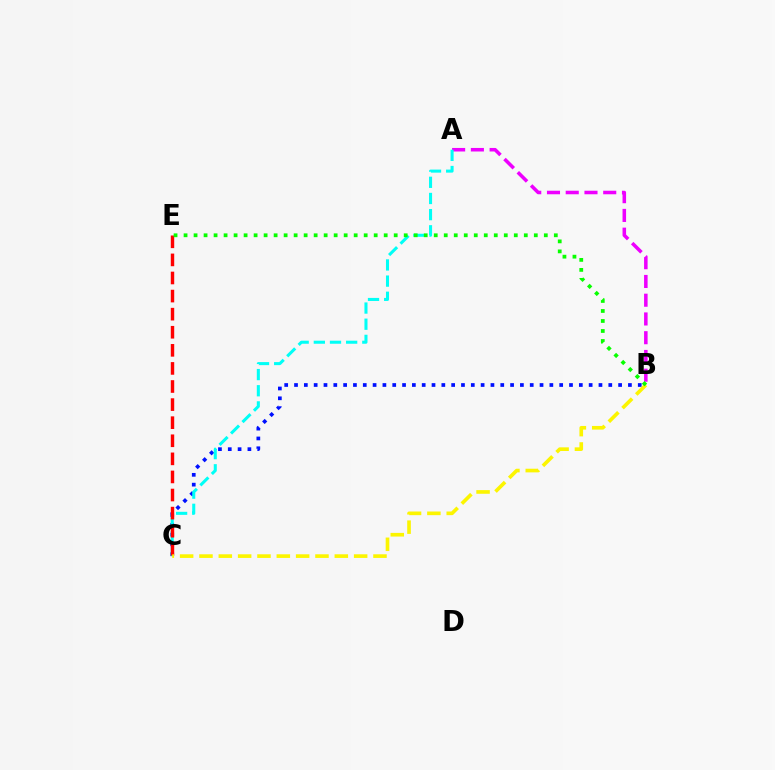{('B', 'C'): [{'color': '#0010ff', 'line_style': 'dotted', 'thickness': 2.67}, {'color': '#fcf500', 'line_style': 'dashed', 'thickness': 2.63}], ('A', 'B'): [{'color': '#ee00ff', 'line_style': 'dashed', 'thickness': 2.55}], ('A', 'C'): [{'color': '#00fff6', 'line_style': 'dashed', 'thickness': 2.2}], ('C', 'E'): [{'color': '#ff0000', 'line_style': 'dashed', 'thickness': 2.46}], ('B', 'E'): [{'color': '#08ff00', 'line_style': 'dotted', 'thickness': 2.72}]}